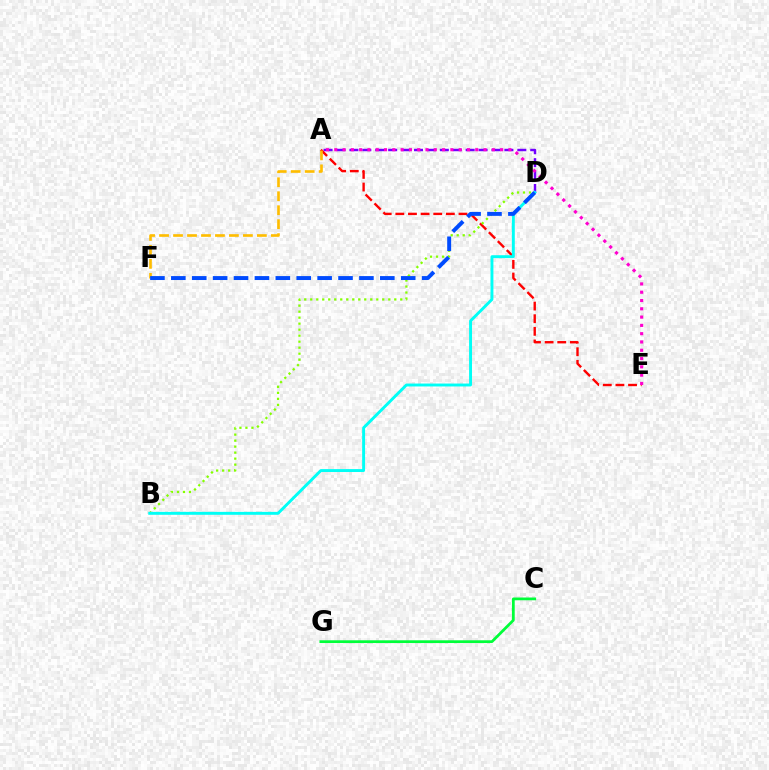{('A', 'D'): [{'color': '#7200ff', 'line_style': 'dashed', 'thickness': 1.75}], ('A', 'E'): [{'color': '#ff0000', 'line_style': 'dashed', 'thickness': 1.72}, {'color': '#ff00cf', 'line_style': 'dotted', 'thickness': 2.25}], ('A', 'F'): [{'color': '#ffbd00', 'line_style': 'dashed', 'thickness': 1.9}], ('C', 'G'): [{'color': '#00ff39', 'line_style': 'solid', 'thickness': 1.98}], ('B', 'D'): [{'color': '#84ff00', 'line_style': 'dotted', 'thickness': 1.63}, {'color': '#00fff6', 'line_style': 'solid', 'thickness': 2.1}], ('D', 'F'): [{'color': '#004bff', 'line_style': 'dashed', 'thickness': 2.84}]}